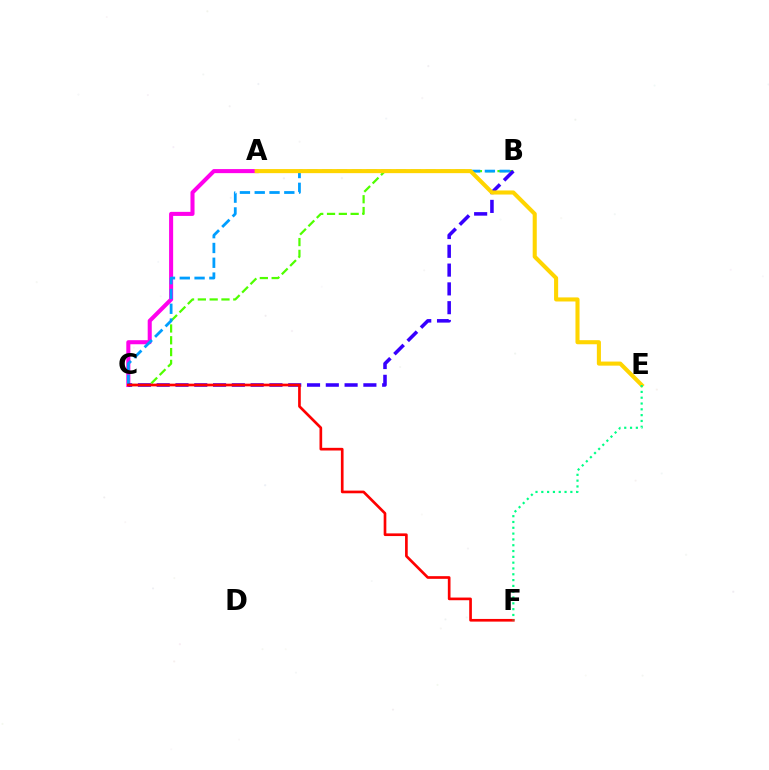{('B', 'C'): [{'color': '#4fff00', 'line_style': 'dashed', 'thickness': 1.6}, {'color': '#009eff', 'line_style': 'dashed', 'thickness': 2.01}, {'color': '#3700ff', 'line_style': 'dashed', 'thickness': 2.55}], ('A', 'C'): [{'color': '#ff00ed', 'line_style': 'solid', 'thickness': 2.92}], ('A', 'E'): [{'color': '#ffd500', 'line_style': 'solid', 'thickness': 2.94}], ('C', 'F'): [{'color': '#ff0000', 'line_style': 'solid', 'thickness': 1.92}], ('E', 'F'): [{'color': '#00ff86', 'line_style': 'dotted', 'thickness': 1.58}]}